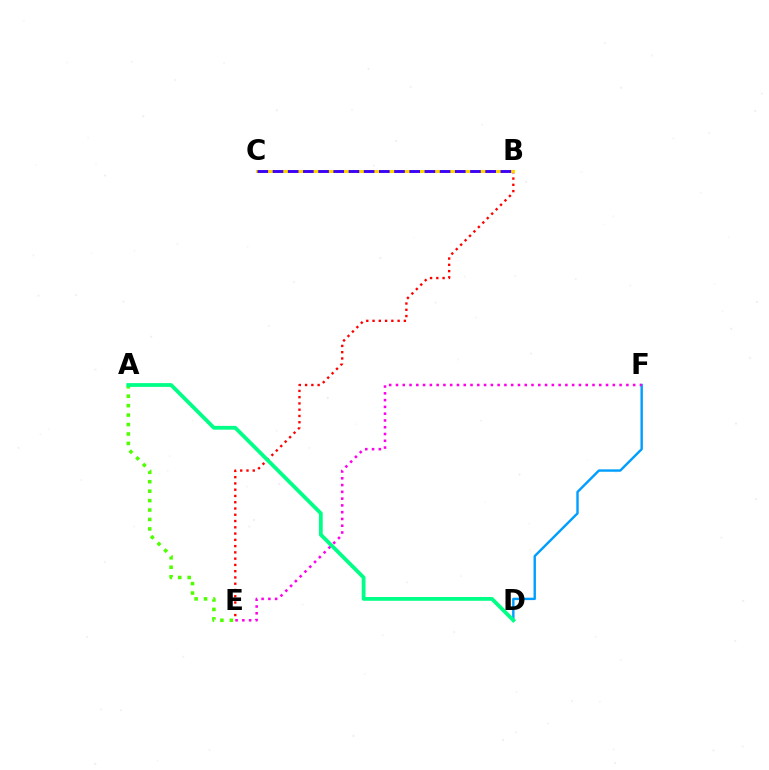{('D', 'F'): [{'color': '#009eff', 'line_style': 'solid', 'thickness': 1.73}], ('B', 'E'): [{'color': '#ff0000', 'line_style': 'dotted', 'thickness': 1.7}], ('A', 'E'): [{'color': '#4fff00', 'line_style': 'dotted', 'thickness': 2.56}], ('E', 'F'): [{'color': '#ff00ed', 'line_style': 'dotted', 'thickness': 1.84}], ('A', 'D'): [{'color': '#00ff86', 'line_style': 'solid', 'thickness': 2.72}], ('B', 'C'): [{'color': '#ffd500', 'line_style': 'solid', 'thickness': 2.19}, {'color': '#3700ff', 'line_style': 'dashed', 'thickness': 2.06}]}